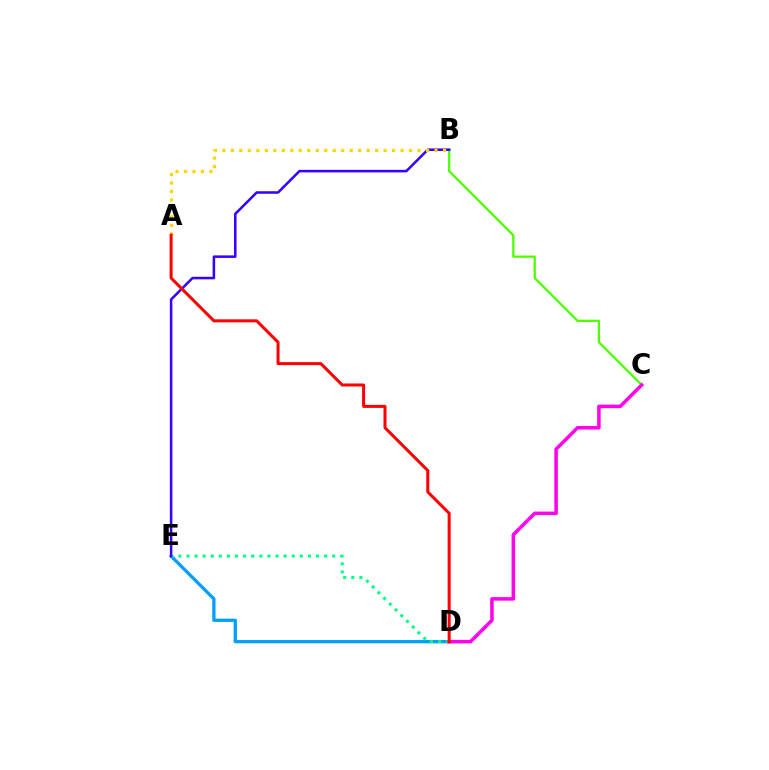{('D', 'E'): [{'color': '#009eff', 'line_style': 'solid', 'thickness': 2.35}, {'color': '#00ff86', 'line_style': 'dotted', 'thickness': 2.2}], ('B', 'C'): [{'color': '#4fff00', 'line_style': 'solid', 'thickness': 1.64}], ('B', 'E'): [{'color': '#3700ff', 'line_style': 'solid', 'thickness': 1.83}], ('C', 'D'): [{'color': '#ff00ed', 'line_style': 'solid', 'thickness': 2.54}], ('A', 'B'): [{'color': '#ffd500', 'line_style': 'dotted', 'thickness': 2.31}], ('A', 'D'): [{'color': '#ff0000', 'line_style': 'solid', 'thickness': 2.18}]}